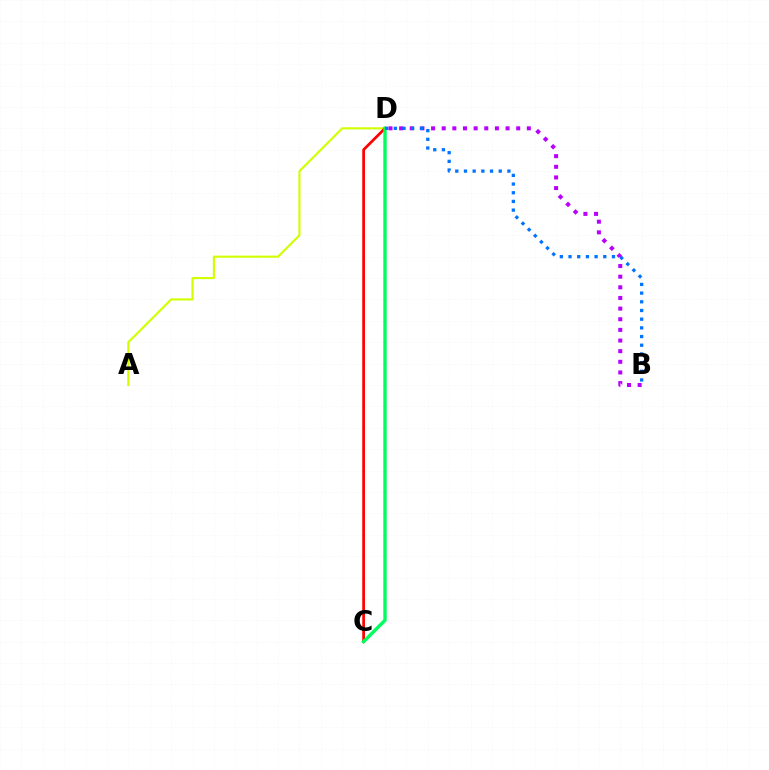{('A', 'D'): [{'color': '#d1ff00', 'line_style': 'solid', 'thickness': 1.54}], ('B', 'D'): [{'color': '#b900ff', 'line_style': 'dotted', 'thickness': 2.89}, {'color': '#0074ff', 'line_style': 'dotted', 'thickness': 2.36}], ('C', 'D'): [{'color': '#ff0000', 'line_style': 'solid', 'thickness': 1.97}, {'color': '#00ff5c', 'line_style': 'solid', 'thickness': 2.44}]}